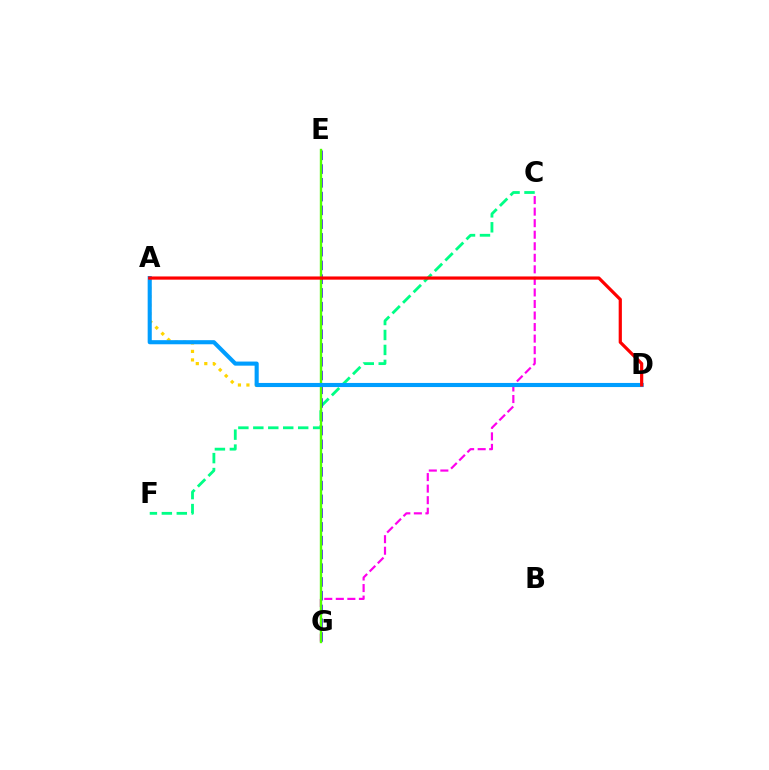{('C', 'G'): [{'color': '#ff00ed', 'line_style': 'dashed', 'thickness': 1.57}], ('C', 'F'): [{'color': '#00ff86', 'line_style': 'dashed', 'thickness': 2.03}], ('E', 'G'): [{'color': '#3700ff', 'line_style': 'dashed', 'thickness': 1.87}, {'color': '#4fff00', 'line_style': 'solid', 'thickness': 1.71}], ('A', 'D'): [{'color': '#ffd500', 'line_style': 'dotted', 'thickness': 2.31}, {'color': '#009eff', 'line_style': 'solid', 'thickness': 2.96}, {'color': '#ff0000', 'line_style': 'solid', 'thickness': 2.31}]}